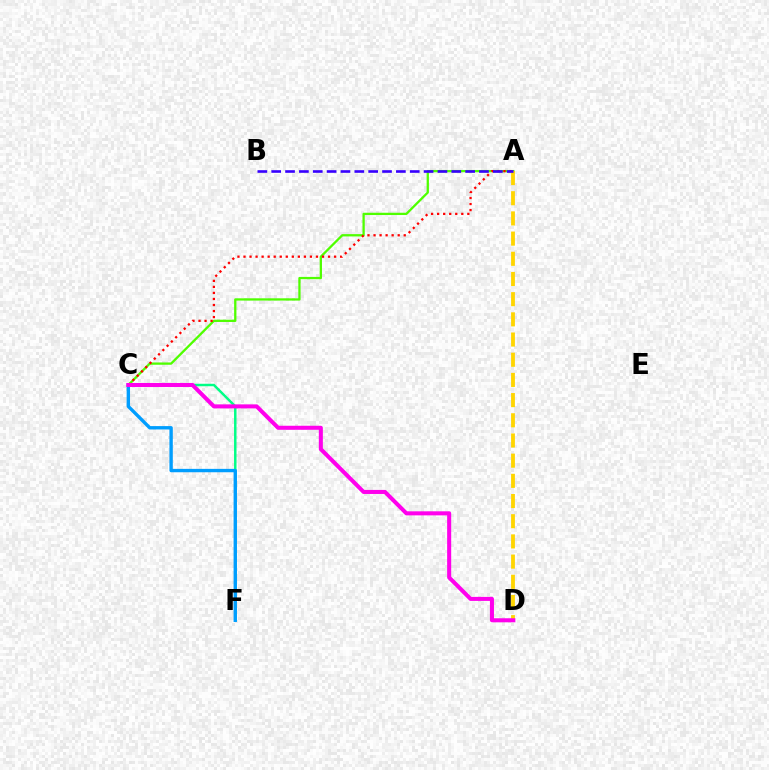{('A', 'C'): [{'color': '#4fff00', 'line_style': 'solid', 'thickness': 1.65}, {'color': '#ff0000', 'line_style': 'dotted', 'thickness': 1.64}], ('C', 'F'): [{'color': '#00ff86', 'line_style': 'solid', 'thickness': 1.78}, {'color': '#009eff', 'line_style': 'solid', 'thickness': 2.43}], ('A', 'D'): [{'color': '#ffd500', 'line_style': 'dashed', 'thickness': 2.74}], ('A', 'B'): [{'color': '#3700ff', 'line_style': 'dashed', 'thickness': 1.88}], ('C', 'D'): [{'color': '#ff00ed', 'line_style': 'solid', 'thickness': 2.91}]}